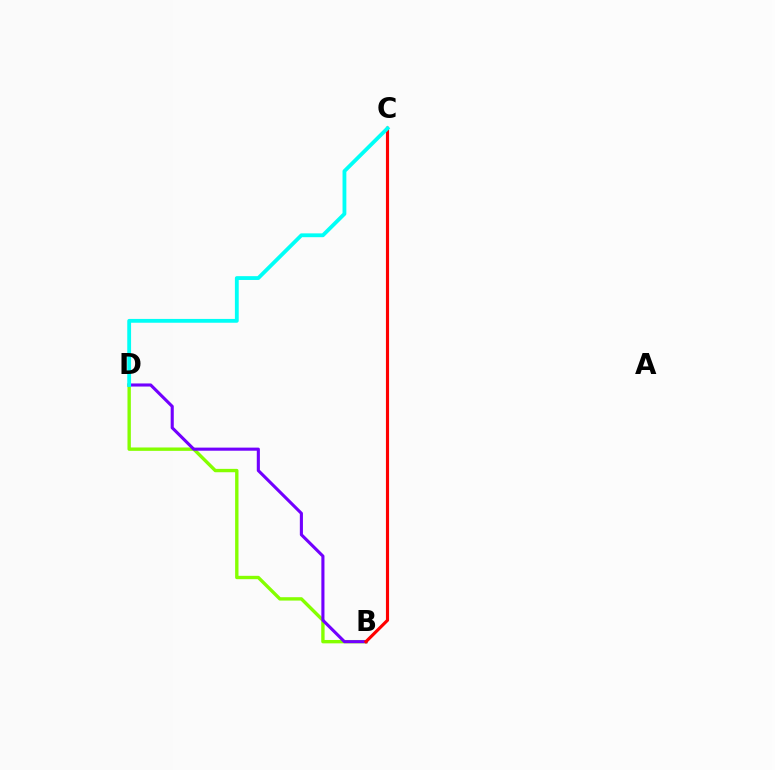{('B', 'D'): [{'color': '#84ff00', 'line_style': 'solid', 'thickness': 2.43}, {'color': '#7200ff', 'line_style': 'solid', 'thickness': 2.23}], ('B', 'C'): [{'color': '#ff0000', 'line_style': 'solid', 'thickness': 2.25}], ('C', 'D'): [{'color': '#00fff6', 'line_style': 'solid', 'thickness': 2.75}]}